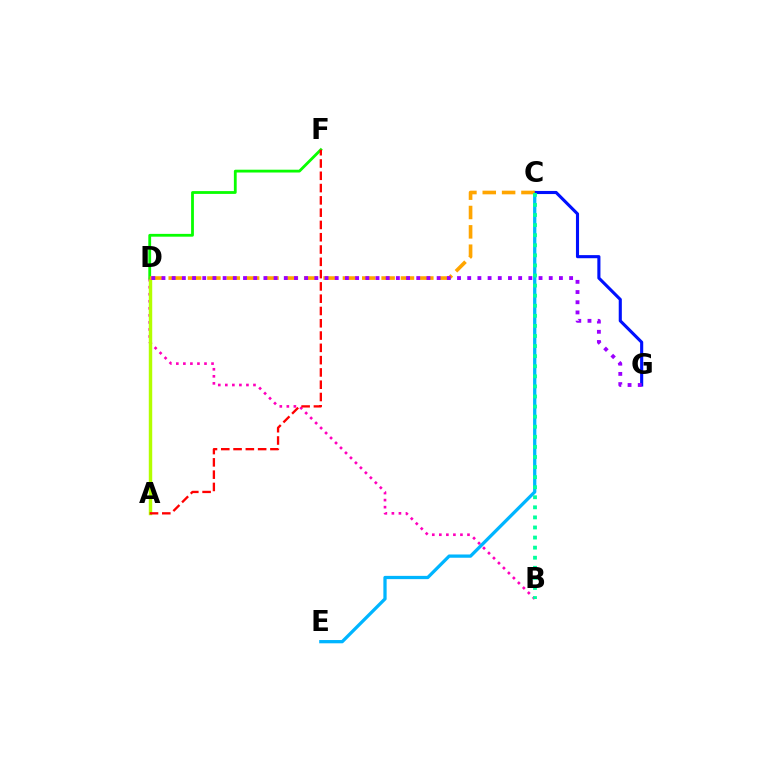{('B', 'D'): [{'color': '#ff00bd', 'line_style': 'dotted', 'thickness': 1.91}], ('C', 'E'): [{'color': '#00b5ff', 'line_style': 'solid', 'thickness': 2.35}], ('A', 'D'): [{'color': '#b3ff00', 'line_style': 'solid', 'thickness': 2.47}], ('C', 'G'): [{'color': '#0010ff', 'line_style': 'solid', 'thickness': 2.24}], ('D', 'F'): [{'color': '#08ff00', 'line_style': 'solid', 'thickness': 2.02}], ('A', 'F'): [{'color': '#ff0000', 'line_style': 'dashed', 'thickness': 1.67}], ('C', 'D'): [{'color': '#ffa500', 'line_style': 'dashed', 'thickness': 2.63}], ('B', 'C'): [{'color': '#00ff9d', 'line_style': 'dotted', 'thickness': 2.74}], ('D', 'G'): [{'color': '#9b00ff', 'line_style': 'dotted', 'thickness': 2.77}]}